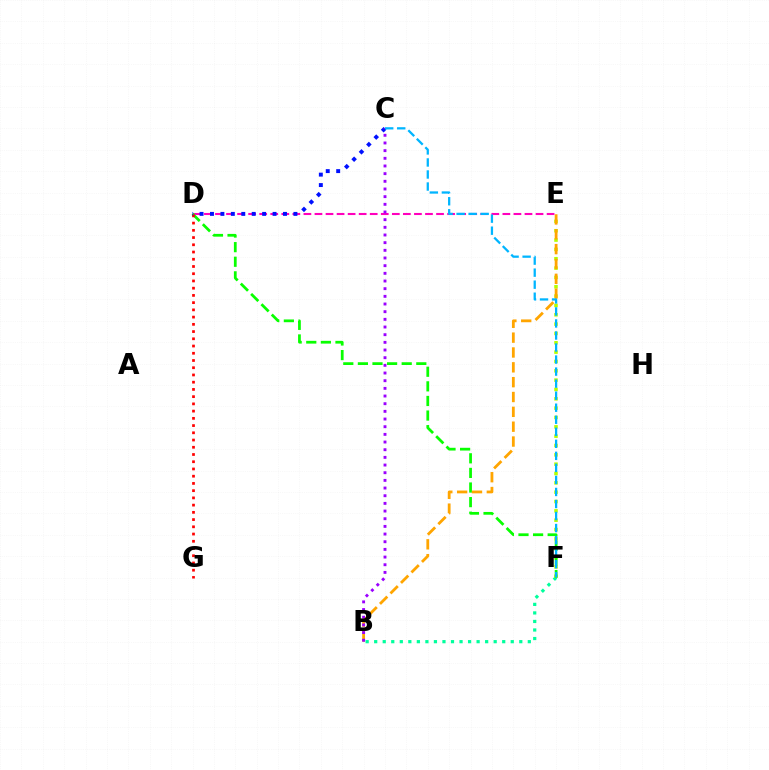{('B', 'F'): [{'color': '#00ff9d', 'line_style': 'dotted', 'thickness': 2.32}], ('D', 'E'): [{'color': '#ff00bd', 'line_style': 'dashed', 'thickness': 1.5}], ('E', 'F'): [{'color': '#b3ff00', 'line_style': 'dotted', 'thickness': 2.54}], ('D', 'F'): [{'color': '#08ff00', 'line_style': 'dashed', 'thickness': 1.98}], ('D', 'G'): [{'color': '#ff0000', 'line_style': 'dotted', 'thickness': 1.96}], ('B', 'E'): [{'color': '#ffa500', 'line_style': 'dashed', 'thickness': 2.02}], ('C', 'D'): [{'color': '#0010ff', 'line_style': 'dotted', 'thickness': 2.83}], ('B', 'C'): [{'color': '#9b00ff', 'line_style': 'dotted', 'thickness': 2.08}], ('C', 'F'): [{'color': '#00b5ff', 'line_style': 'dashed', 'thickness': 1.63}]}